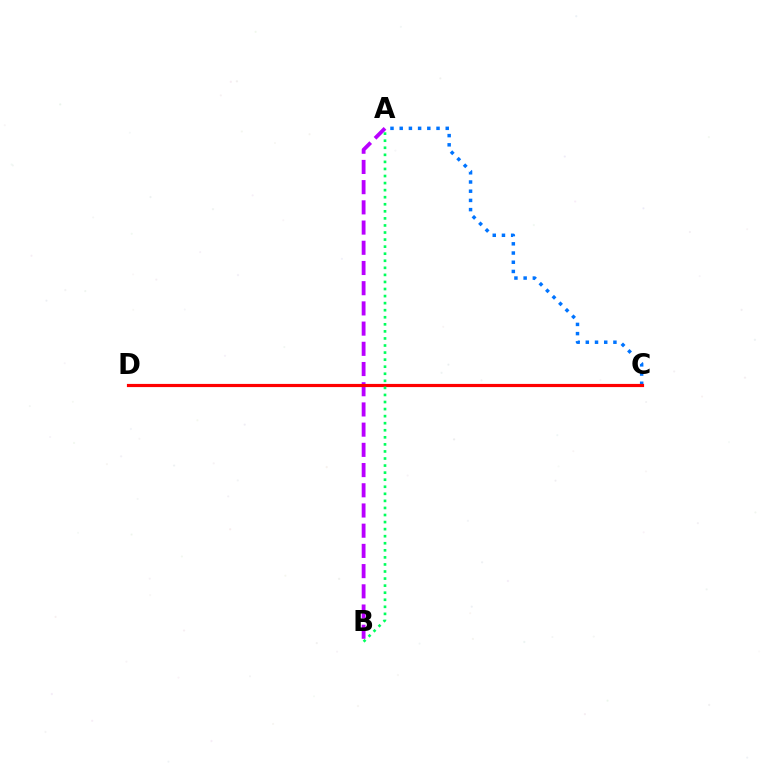{('A', 'B'): [{'color': '#b900ff', 'line_style': 'dashed', 'thickness': 2.75}, {'color': '#00ff5c', 'line_style': 'dotted', 'thickness': 1.92}], ('A', 'C'): [{'color': '#0074ff', 'line_style': 'dotted', 'thickness': 2.5}], ('C', 'D'): [{'color': '#d1ff00', 'line_style': 'solid', 'thickness': 1.82}, {'color': '#ff0000', 'line_style': 'solid', 'thickness': 2.28}]}